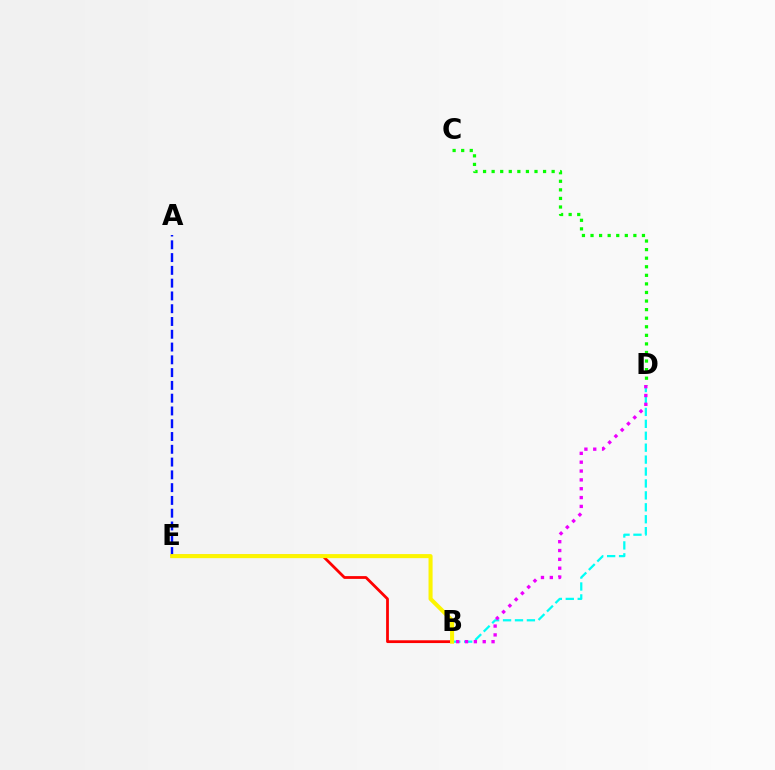{('A', 'E'): [{'color': '#0010ff', 'line_style': 'dashed', 'thickness': 1.74}], ('C', 'D'): [{'color': '#08ff00', 'line_style': 'dotted', 'thickness': 2.33}], ('B', 'D'): [{'color': '#00fff6', 'line_style': 'dashed', 'thickness': 1.62}, {'color': '#ee00ff', 'line_style': 'dotted', 'thickness': 2.4}], ('B', 'E'): [{'color': '#ff0000', 'line_style': 'solid', 'thickness': 2.0}, {'color': '#fcf500', 'line_style': 'solid', 'thickness': 2.92}]}